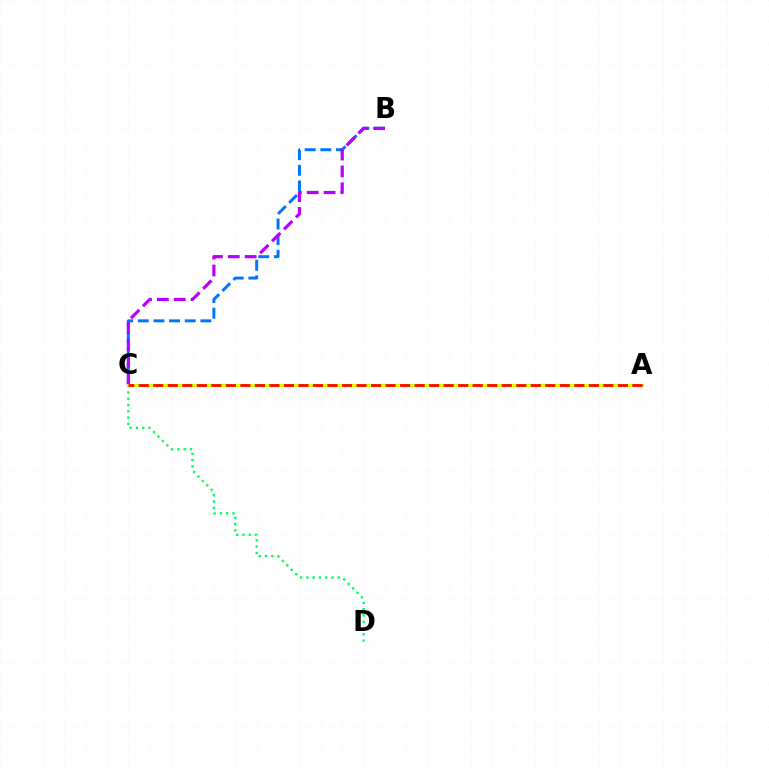{('B', 'C'): [{'color': '#0074ff', 'line_style': 'dashed', 'thickness': 2.13}, {'color': '#b900ff', 'line_style': 'dashed', 'thickness': 2.29}], ('C', 'D'): [{'color': '#00ff5c', 'line_style': 'dotted', 'thickness': 1.71}], ('A', 'C'): [{'color': '#d1ff00', 'line_style': 'solid', 'thickness': 2.22}, {'color': '#ff0000', 'line_style': 'dashed', 'thickness': 1.97}]}